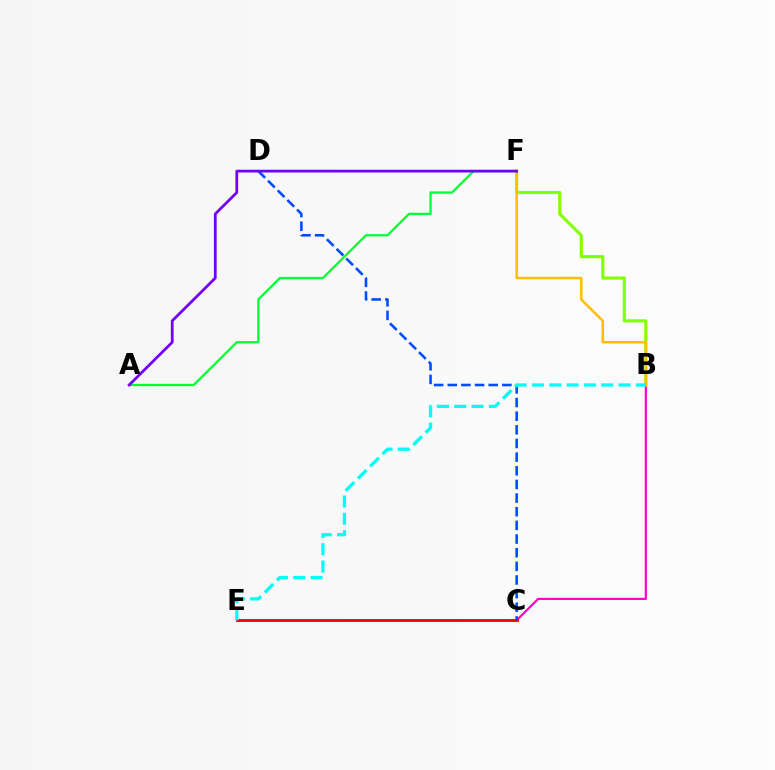{('B', 'C'): [{'color': '#ff00cf', 'line_style': 'solid', 'thickness': 1.56}], ('B', 'F'): [{'color': '#84ff00', 'line_style': 'solid', 'thickness': 2.23}, {'color': '#ffbd00', 'line_style': 'solid', 'thickness': 1.77}], ('C', 'E'): [{'color': '#ff0000', 'line_style': 'solid', 'thickness': 2.06}], ('C', 'D'): [{'color': '#004bff', 'line_style': 'dashed', 'thickness': 1.85}], ('A', 'F'): [{'color': '#00ff39', 'line_style': 'solid', 'thickness': 1.64}, {'color': '#7200ff', 'line_style': 'solid', 'thickness': 1.99}], ('B', 'E'): [{'color': '#00fff6', 'line_style': 'dashed', 'thickness': 2.35}]}